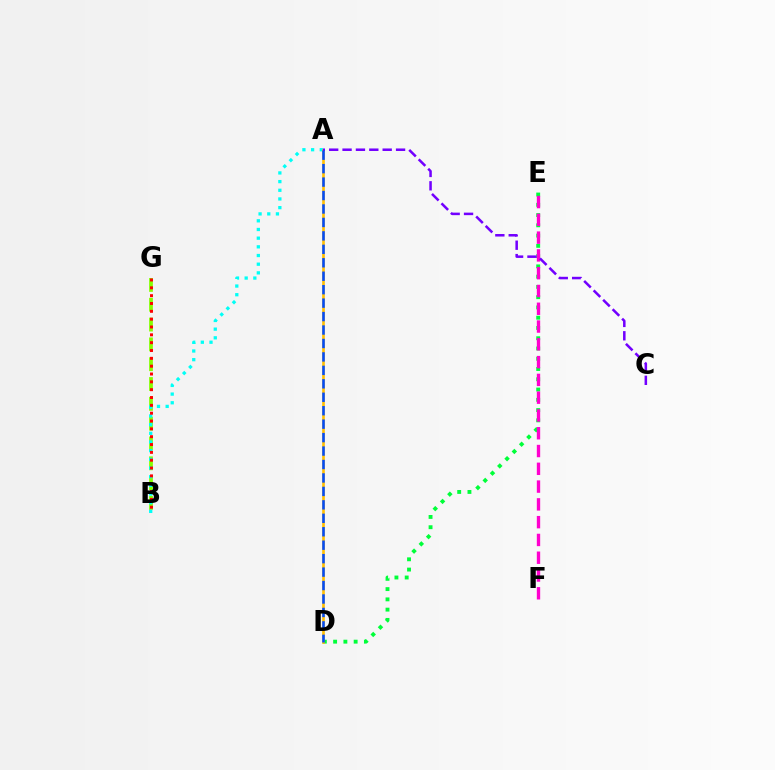{('D', 'E'): [{'color': '#00ff39', 'line_style': 'dotted', 'thickness': 2.79}], ('B', 'G'): [{'color': '#84ff00', 'line_style': 'dashed', 'thickness': 2.69}, {'color': '#ff0000', 'line_style': 'dotted', 'thickness': 2.13}], ('A', 'B'): [{'color': '#00fff6', 'line_style': 'dotted', 'thickness': 2.36}], ('E', 'F'): [{'color': '#ff00cf', 'line_style': 'dashed', 'thickness': 2.42}], ('A', 'D'): [{'color': '#ffbd00', 'line_style': 'solid', 'thickness': 1.9}, {'color': '#004bff', 'line_style': 'dashed', 'thickness': 1.83}], ('A', 'C'): [{'color': '#7200ff', 'line_style': 'dashed', 'thickness': 1.82}]}